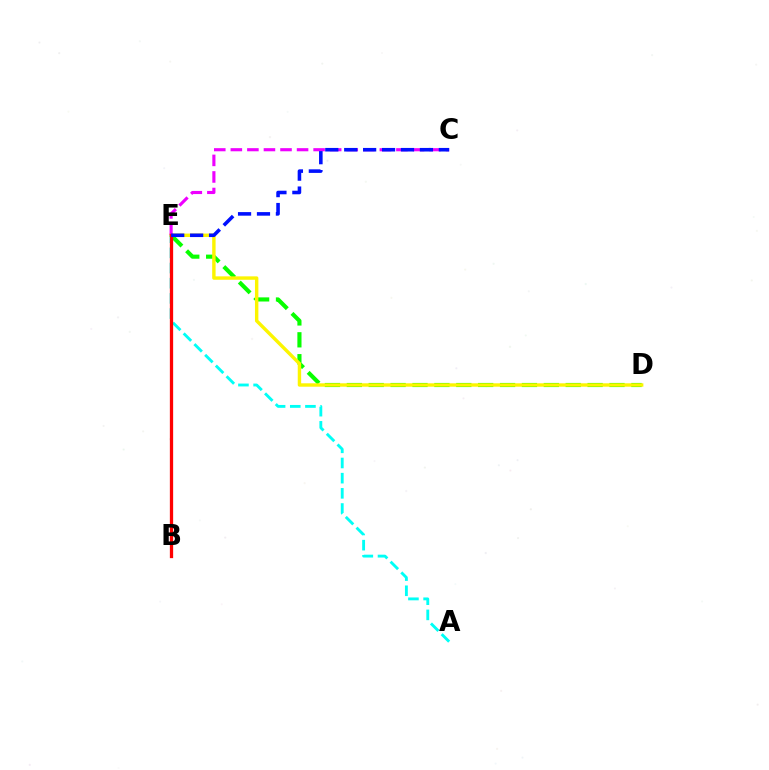{('D', 'E'): [{'color': '#08ff00', 'line_style': 'dashed', 'thickness': 2.97}, {'color': '#fcf500', 'line_style': 'solid', 'thickness': 2.45}], ('C', 'E'): [{'color': '#ee00ff', 'line_style': 'dashed', 'thickness': 2.25}, {'color': '#0010ff', 'line_style': 'dashed', 'thickness': 2.57}], ('A', 'E'): [{'color': '#00fff6', 'line_style': 'dashed', 'thickness': 2.06}], ('B', 'E'): [{'color': '#ff0000', 'line_style': 'solid', 'thickness': 2.36}]}